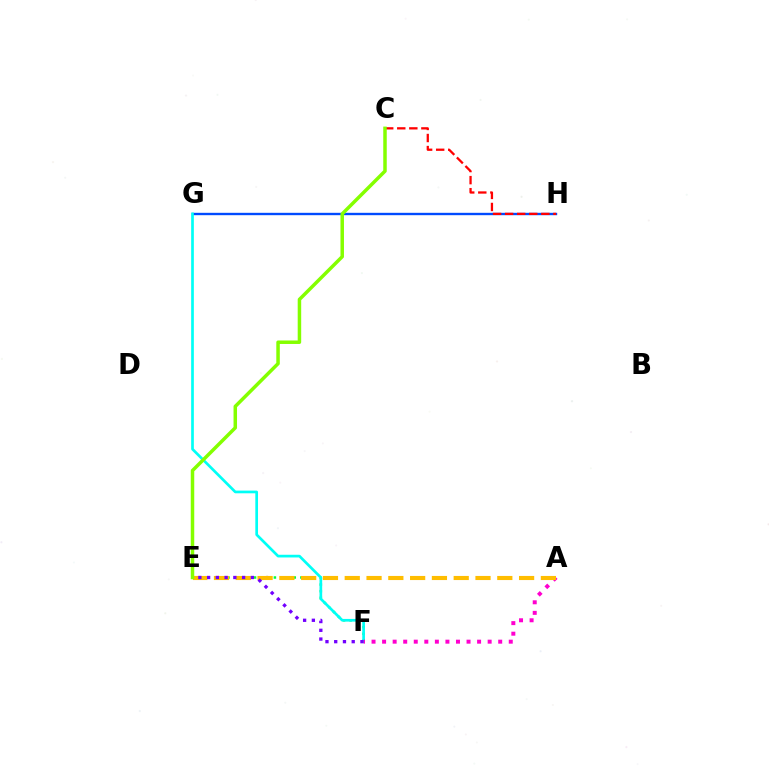{('G', 'H'): [{'color': '#004bff', 'line_style': 'solid', 'thickness': 1.71}], ('E', 'F'): [{'color': '#00ff39', 'line_style': 'dotted', 'thickness': 1.8}, {'color': '#7200ff', 'line_style': 'dotted', 'thickness': 2.38}], ('C', 'H'): [{'color': '#ff0000', 'line_style': 'dashed', 'thickness': 1.64}], ('F', 'G'): [{'color': '#00fff6', 'line_style': 'solid', 'thickness': 1.94}], ('A', 'F'): [{'color': '#ff00cf', 'line_style': 'dotted', 'thickness': 2.87}], ('A', 'E'): [{'color': '#ffbd00', 'line_style': 'dashed', 'thickness': 2.96}], ('C', 'E'): [{'color': '#84ff00', 'line_style': 'solid', 'thickness': 2.51}]}